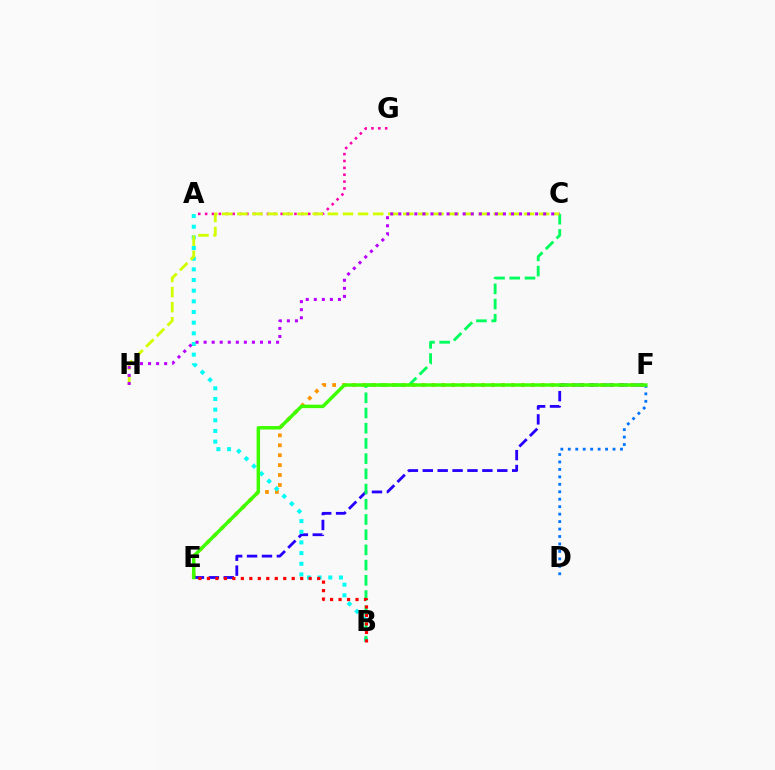{('E', 'F'): [{'color': '#ff9400', 'line_style': 'dotted', 'thickness': 2.7}, {'color': '#2500ff', 'line_style': 'dashed', 'thickness': 2.02}, {'color': '#3dff00', 'line_style': 'solid', 'thickness': 2.5}], ('D', 'F'): [{'color': '#0074ff', 'line_style': 'dotted', 'thickness': 2.03}], ('A', 'G'): [{'color': '#ff00ac', 'line_style': 'dotted', 'thickness': 1.87}], ('A', 'B'): [{'color': '#00fff6', 'line_style': 'dotted', 'thickness': 2.9}], ('B', 'C'): [{'color': '#00ff5c', 'line_style': 'dashed', 'thickness': 2.07}], ('C', 'H'): [{'color': '#d1ff00', 'line_style': 'dashed', 'thickness': 2.05}, {'color': '#b900ff', 'line_style': 'dotted', 'thickness': 2.19}], ('B', 'E'): [{'color': '#ff0000', 'line_style': 'dotted', 'thickness': 2.3}]}